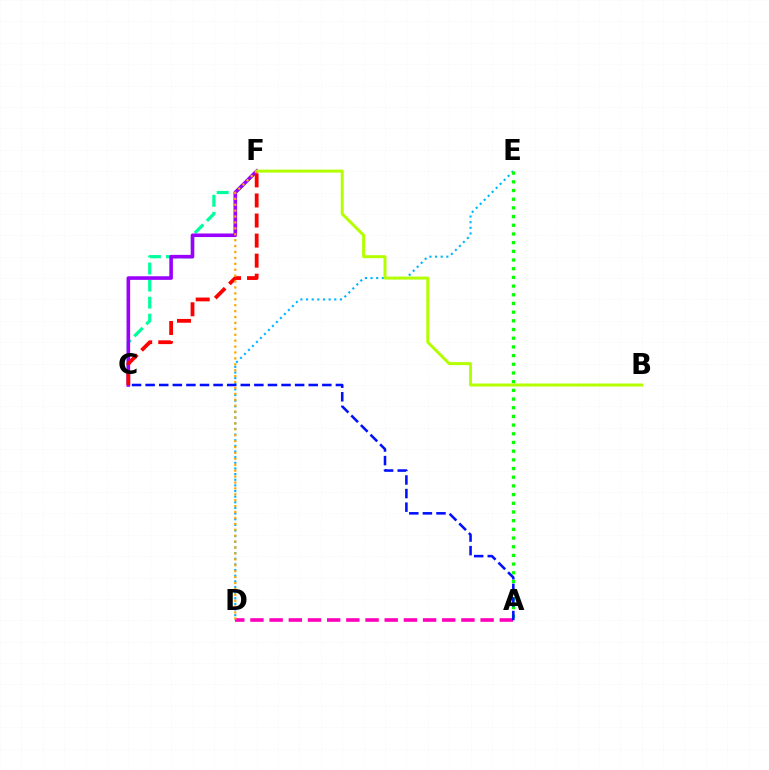{('D', 'E'): [{'color': '#00b5ff', 'line_style': 'dotted', 'thickness': 1.53}], ('C', 'F'): [{'color': '#00ff9d', 'line_style': 'dashed', 'thickness': 2.32}, {'color': '#9b00ff', 'line_style': 'solid', 'thickness': 2.59}, {'color': '#ff0000', 'line_style': 'dashed', 'thickness': 2.72}], ('A', 'D'): [{'color': '#ff00bd', 'line_style': 'dashed', 'thickness': 2.61}], ('A', 'E'): [{'color': '#08ff00', 'line_style': 'dotted', 'thickness': 2.36}], ('B', 'F'): [{'color': '#b3ff00', 'line_style': 'solid', 'thickness': 2.15}], ('A', 'C'): [{'color': '#0010ff', 'line_style': 'dashed', 'thickness': 1.85}], ('D', 'F'): [{'color': '#ffa500', 'line_style': 'dotted', 'thickness': 1.61}]}